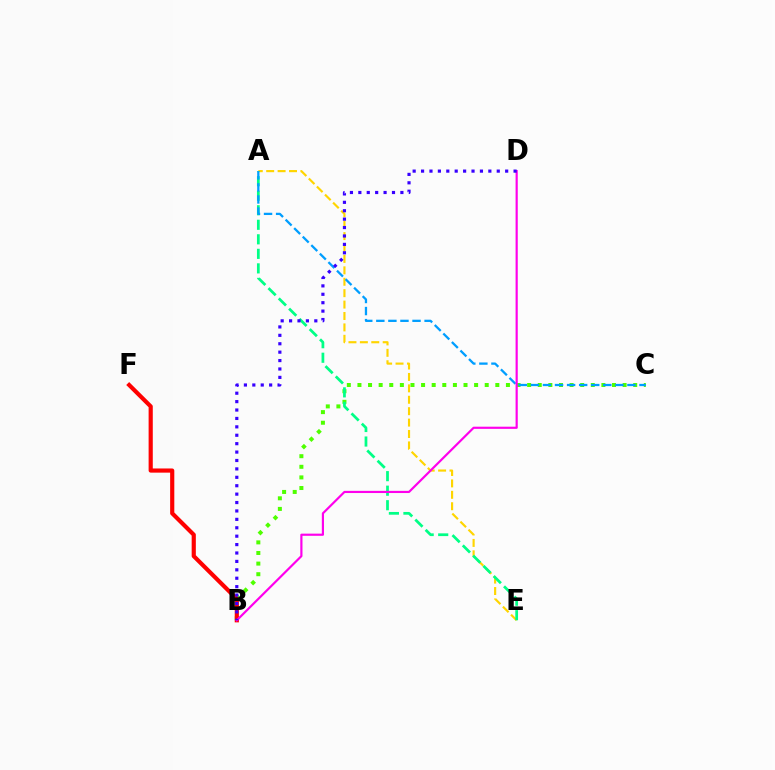{('A', 'E'): [{'color': '#ffd500', 'line_style': 'dashed', 'thickness': 1.55}, {'color': '#00ff86', 'line_style': 'dashed', 'thickness': 1.97}], ('B', 'C'): [{'color': '#4fff00', 'line_style': 'dotted', 'thickness': 2.88}], ('A', 'C'): [{'color': '#009eff', 'line_style': 'dashed', 'thickness': 1.64}], ('B', 'F'): [{'color': '#ff0000', 'line_style': 'solid', 'thickness': 3.0}], ('B', 'D'): [{'color': '#ff00ed', 'line_style': 'solid', 'thickness': 1.57}, {'color': '#3700ff', 'line_style': 'dotted', 'thickness': 2.29}]}